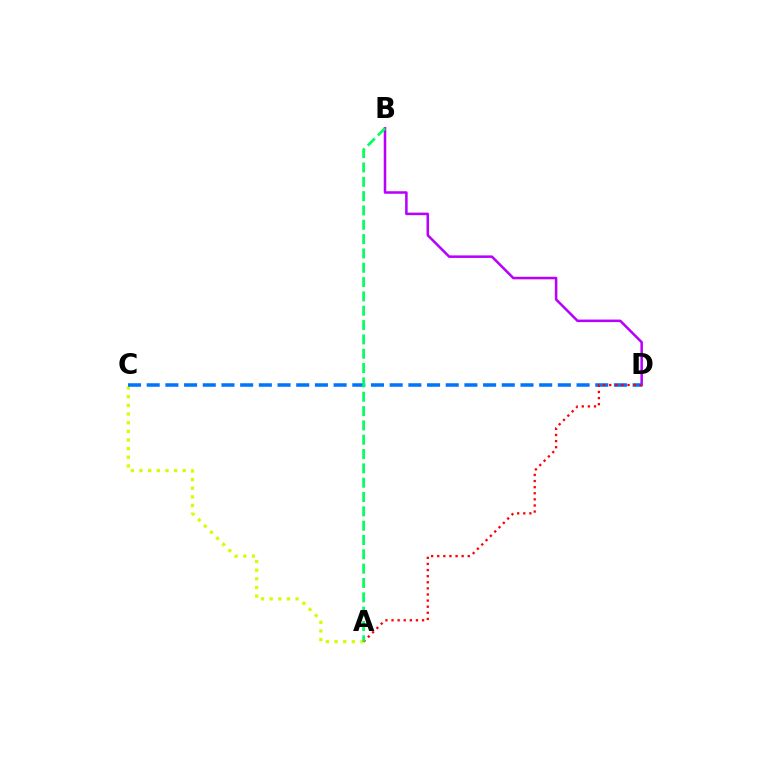{('A', 'C'): [{'color': '#d1ff00', 'line_style': 'dotted', 'thickness': 2.35}], ('B', 'D'): [{'color': '#b900ff', 'line_style': 'solid', 'thickness': 1.83}], ('C', 'D'): [{'color': '#0074ff', 'line_style': 'dashed', 'thickness': 2.54}], ('A', 'D'): [{'color': '#ff0000', 'line_style': 'dotted', 'thickness': 1.66}], ('A', 'B'): [{'color': '#00ff5c', 'line_style': 'dashed', 'thickness': 1.95}]}